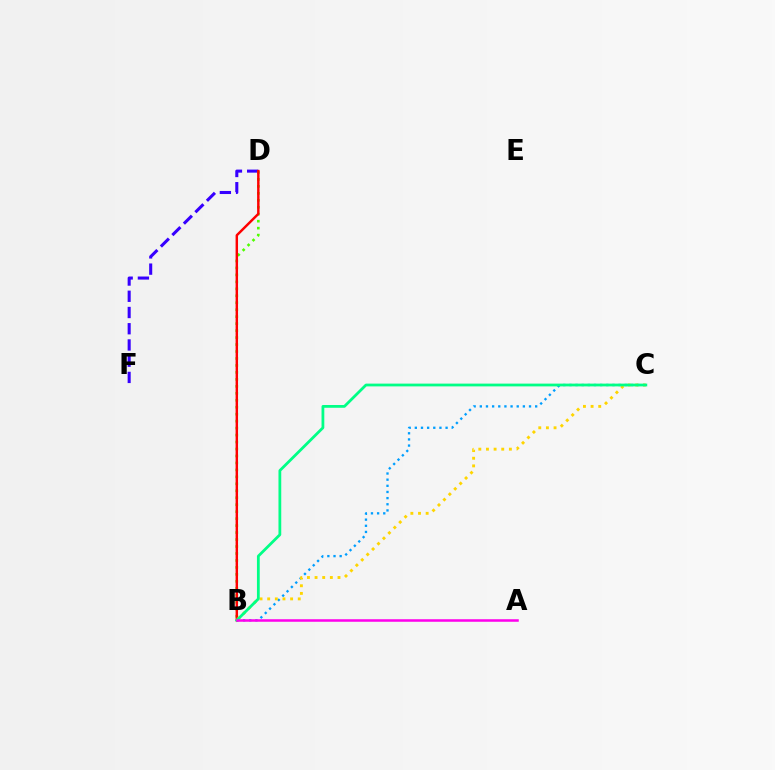{('B', 'C'): [{'color': '#009eff', 'line_style': 'dotted', 'thickness': 1.67}, {'color': '#ffd500', 'line_style': 'dotted', 'thickness': 2.08}, {'color': '#00ff86', 'line_style': 'solid', 'thickness': 2.0}], ('D', 'F'): [{'color': '#3700ff', 'line_style': 'dashed', 'thickness': 2.2}], ('B', 'D'): [{'color': '#4fff00', 'line_style': 'dotted', 'thickness': 1.89}, {'color': '#ff0000', 'line_style': 'solid', 'thickness': 1.77}], ('A', 'B'): [{'color': '#ff00ed', 'line_style': 'solid', 'thickness': 1.82}]}